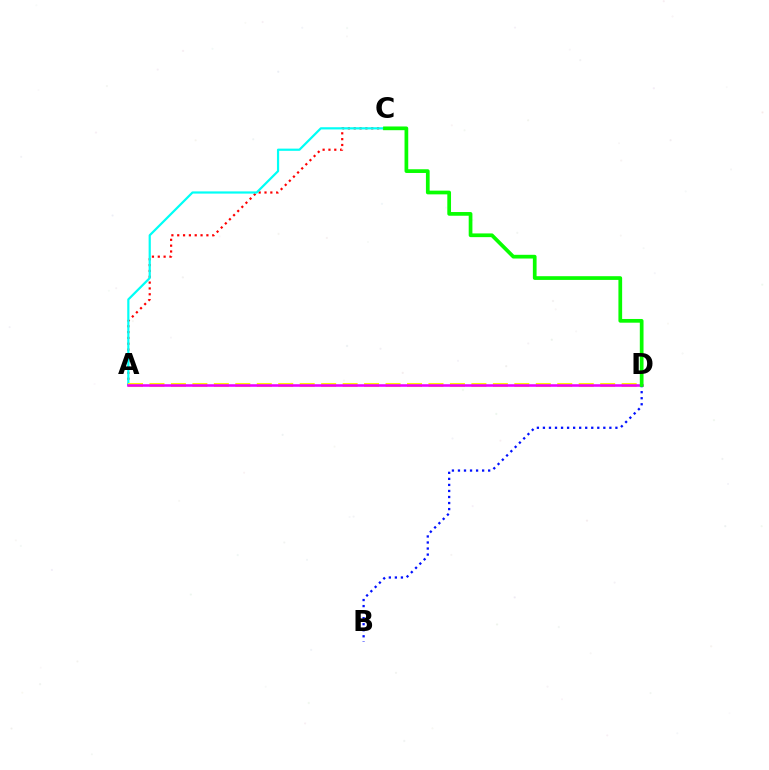{('A', 'C'): [{'color': '#ff0000', 'line_style': 'dotted', 'thickness': 1.58}, {'color': '#00fff6', 'line_style': 'solid', 'thickness': 1.59}], ('A', 'D'): [{'color': '#fcf500', 'line_style': 'dashed', 'thickness': 2.92}, {'color': '#ee00ff', 'line_style': 'solid', 'thickness': 1.85}], ('B', 'D'): [{'color': '#0010ff', 'line_style': 'dotted', 'thickness': 1.64}], ('C', 'D'): [{'color': '#08ff00', 'line_style': 'solid', 'thickness': 2.68}]}